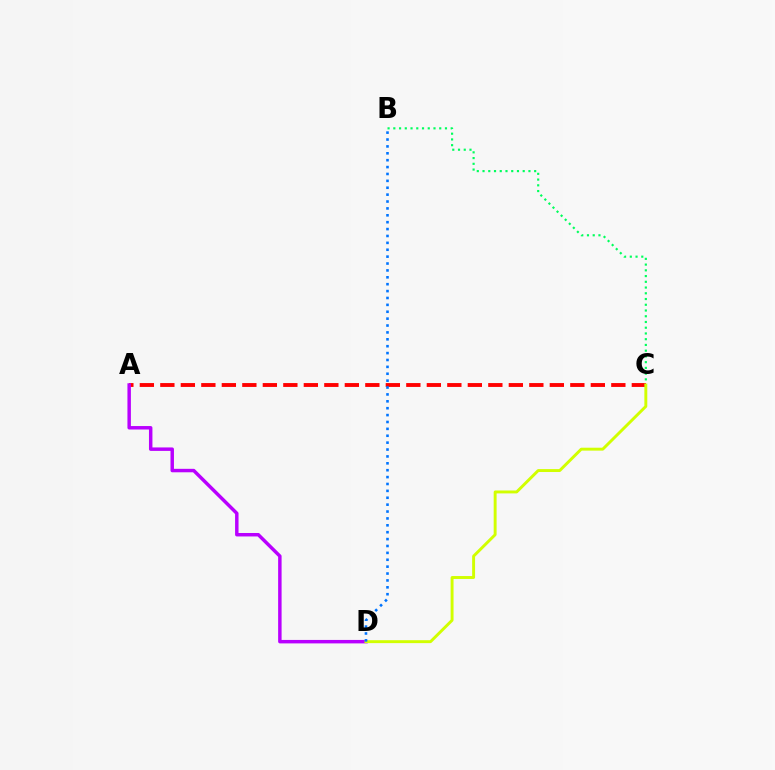{('A', 'C'): [{'color': '#ff0000', 'line_style': 'dashed', 'thickness': 2.78}], ('A', 'D'): [{'color': '#b900ff', 'line_style': 'solid', 'thickness': 2.49}], ('B', 'C'): [{'color': '#00ff5c', 'line_style': 'dotted', 'thickness': 1.56}], ('C', 'D'): [{'color': '#d1ff00', 'line_style': 'solid', 'thickness': 2.1}], ('B', 'D'): [{'color': '#0074ff', 'line_style': 'dotted', 'thickness': 1.87}]}